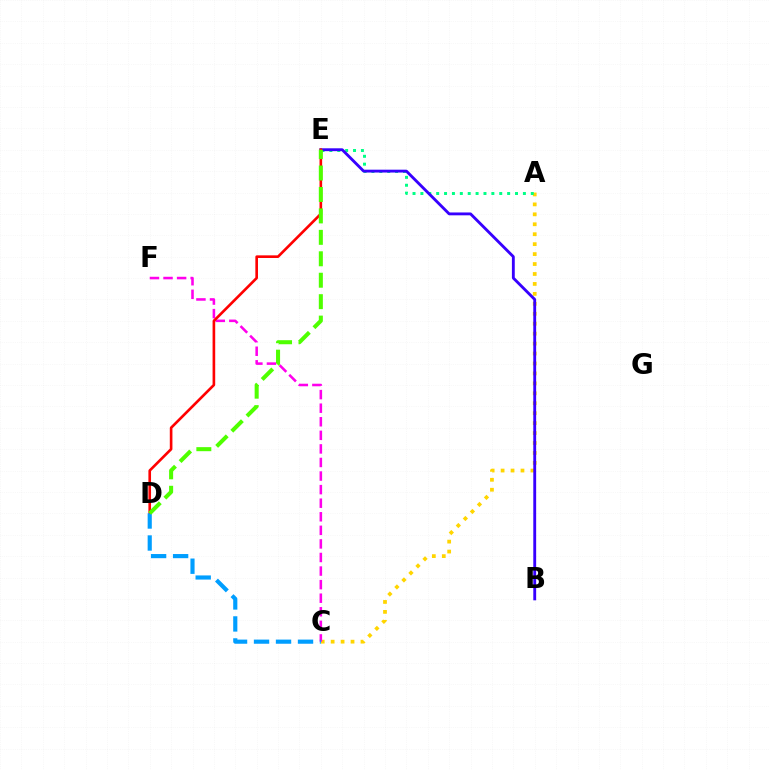{('A', 'C'): [{'color': '#ffd500', 'line_style': 'dotted', 'thickness': 2.7}], ('A', 'E'): [{'color': '#00ff86', 'line_style': 'dotted', 'thickness': 2.14}], ('C', 'F'): [{'color': '#ff00ed', 'line_style': 'dashed', 'thickness': 1.84}], ('B', 'E'): [{'color': '#3700ff', 'line_style': 'solid', 'thickness': 2.06}], ('D', 'E'): [{'color': '#ff0000', 'line_style': 'solid', 'thickness': 1.9}, {'color': '#4fff00', 'line_style': 'dashed', 'thickness': 2.91}], ('C', 'D'): [{'color': '#009eff', 'line_style': 'dashed', 'thickness': 2.99}]}